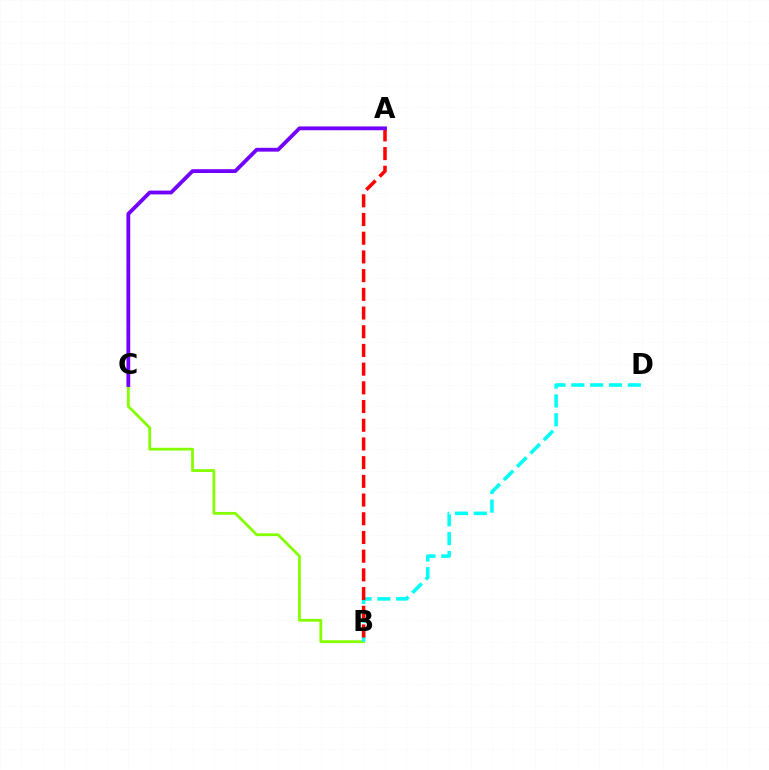{('B', 'C'): [{'color': '#84ff00', 'line_style': 'solid', 'thickness': 2.01}], ('B', 'D'): [{'color': '#00fff6', 'line_style': 'dashed', 'thickness': 2.56}], ('A', 'B'): [{'color': '#ff0000', 'line_style': 'dashed', 'thickness': 2.54}], ('A', 'C'): [{'color': '#7200ff', 'line_style': 'solid', 'thickness': 2.73}]}